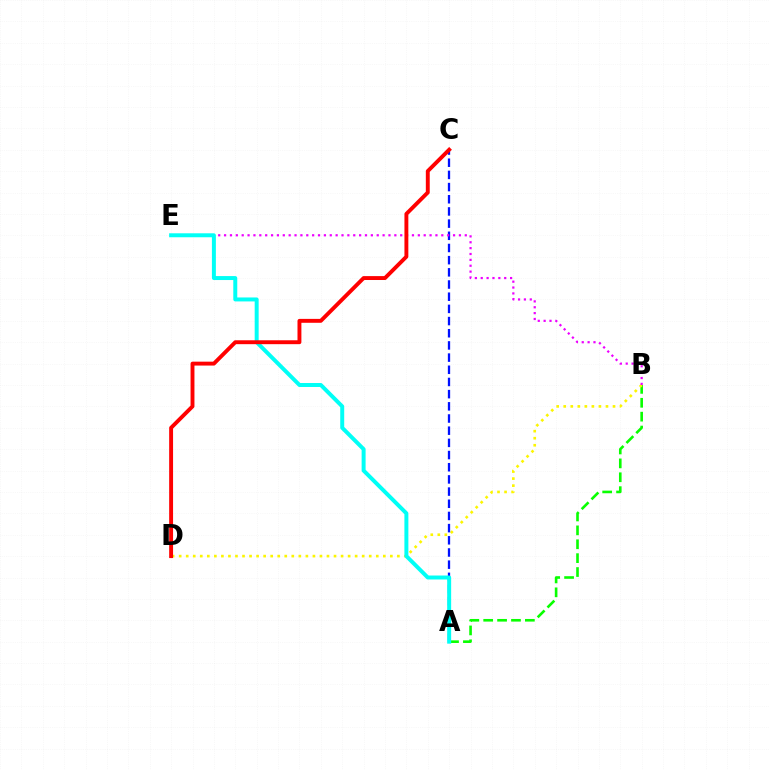{('A', 'B'): [{'color': '#08ff00', 'line_style': 'dashed', 'thickness': 1.89}], ('B', 'D'): [{'color': '#fcf500', 'line_style': 'dotted', 'thickness': 1.91}], ('A', 'C'): [{'color': '#0010ff', 'line_style': 'dashed', 'thickness': 1.65}], ('B', 'E'): [{'color': '#ee00ff', 'line_style': 'dotted', 'thickness': 1.6}], ('A', 'E'): [{'color': '#00fff6', 'line_style': 'solid', 'thickness': 2.86}], ('C', 'D'): [{'color': '#ff0000', 'line_style': 'solid', 'thickness': 2.81}]}